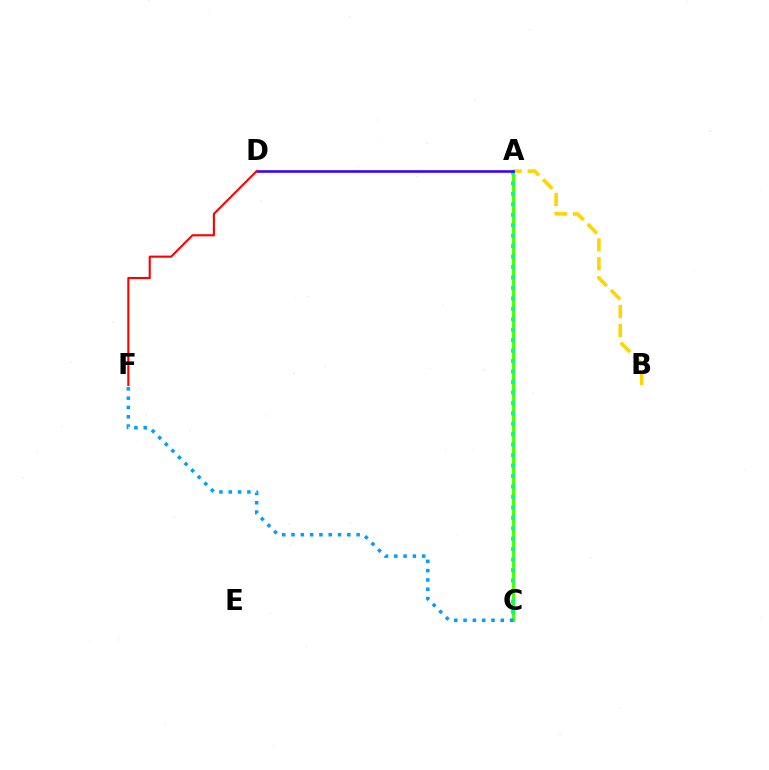{('A', 'B'): [{'color': '#ffd500', 'line_style': 'dashed', 'thickness': 2.57}], ('A', 'C'): [{'color': '#ff00ed', 'line_style': 'solid', 'thickness': 2.12}, {'color': '#4fff00', 'line_style': 'solid', 'thickness': 2.33}, {'color': '#00ff86', 'line_style': 'dotted', 'thickness': 2.84}], ('C', 'F'): [{'color': '#009eff', 'line_style': 'dotted', 'thickness': 2.53}], ('A', 'D'): [{'color': '#3700ff', 'line_style': 'solid', 'thickness': 1.86}], ('D', 'F'): [{'color': '#ff0000', 'line_style': 'solid', 'thickness': 1.52}]}